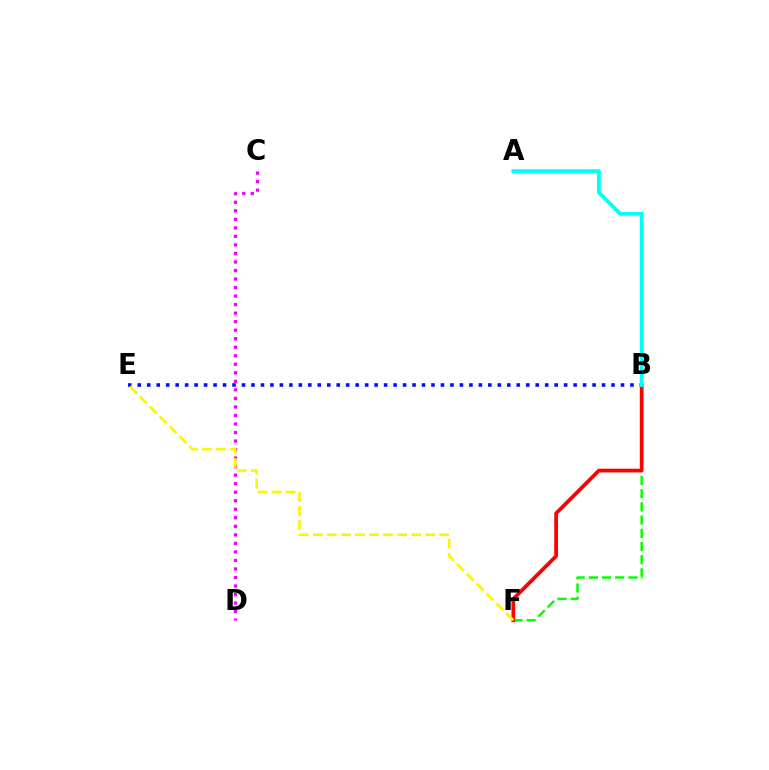{('C', 'D'): [{'color': '#ee00ff', 'line_style': 'dotted', 'thickness': 2.32}], ('B', 'F'): [{'color': '#08ff00', 'line_style': 'dashed', 'thickness': 1.79}, {'color': '#ff0000', 'line_style': 'solid', 'thickness': 2.68}], ('B', 'E'): [{'color': '#0010ff', 'line_style': 'dotted', 'thickness': 2.57}], ('A', 'B'): [{'color': '#00fff6', 'line_style': 'solid', 'thickness': 2.74}], ('E', 'F'): [{'color': '#fcf500', 'line_style': 'dashed', 'thickness': 1.91}]}